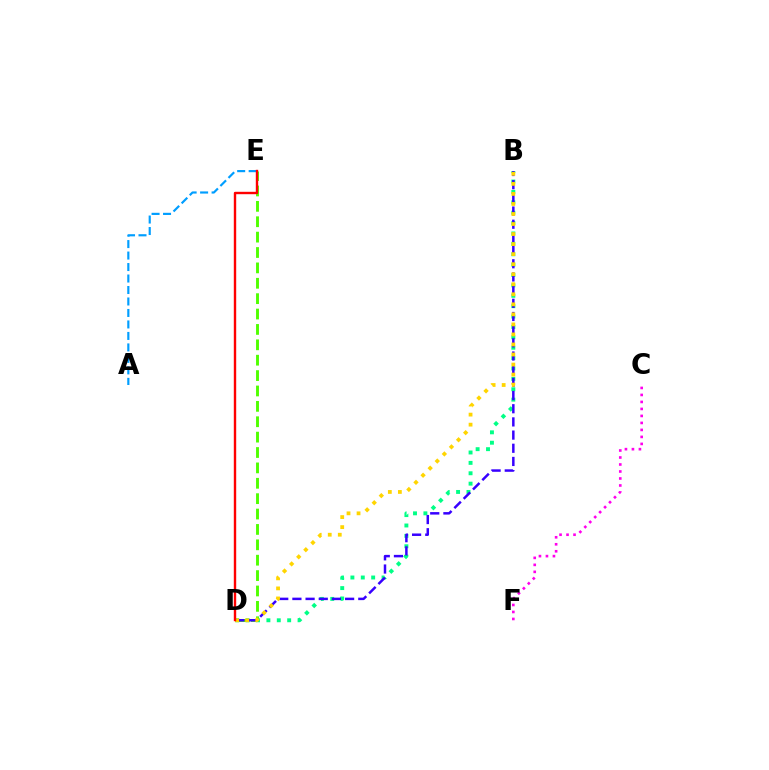{('B', 'D'): [{'color': '#00ff86', 'line_style': 'dotted', 'thickness': 2.82}, {'color': '#3700ff', 'line_style': 'dashed', 'thickness': 1.79}, {'color': '#ffd500', 'line_style': 'dotted', 'thickness': 2.73}], ('D', 'E'): [{'color': '#4fff00', 'line_style': 'dashed', 'thickness': 2.09}, {'color': '#ff0000', 'line_style': 'solid', 'thickness': 1.73}], ('A', 'E'): [{'color': '#009eff', 'line_style': 'dashed', 'thickness': 1.56}], ('C', 'F'): [{'color': '#ff00ed', 'line_style': 'dotted', 'thickness': 1.9}]}